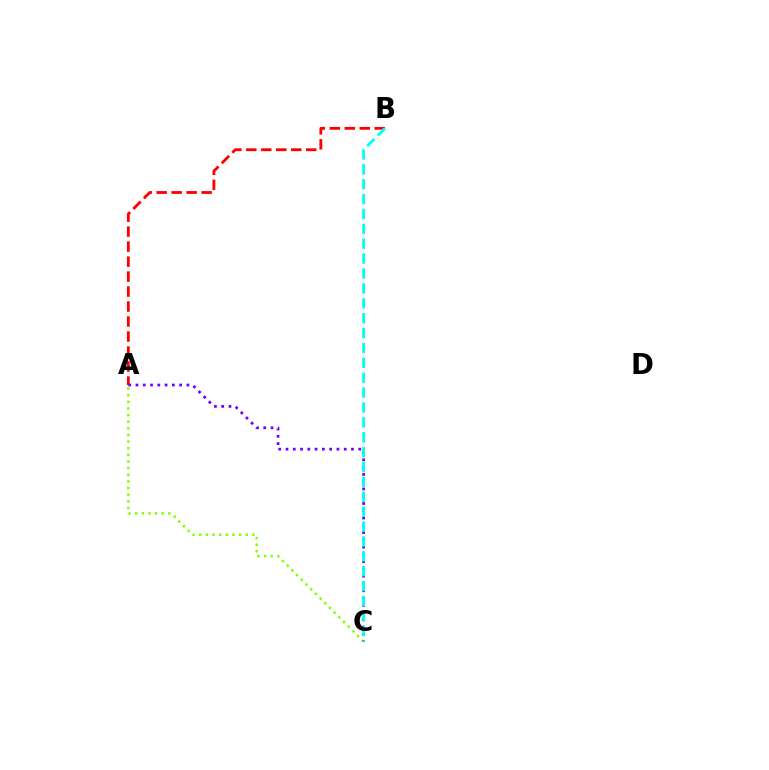{('A', 'B'): [{'color': '#ff0000', 'line_style': 'dashed', 'thickness': 2.04}], ('A', 'C'): [{'color': '#84ff00', 'line_style': 'dotted', 'thickness': 1.8}, {'color': '#7200ff', 'line_style': 'dotted', 'thickness': 1.98}], ('B', 'C'): [{'color': '#00fff6', 'line_style': 'dashed', 'thickness': 2.02}]}